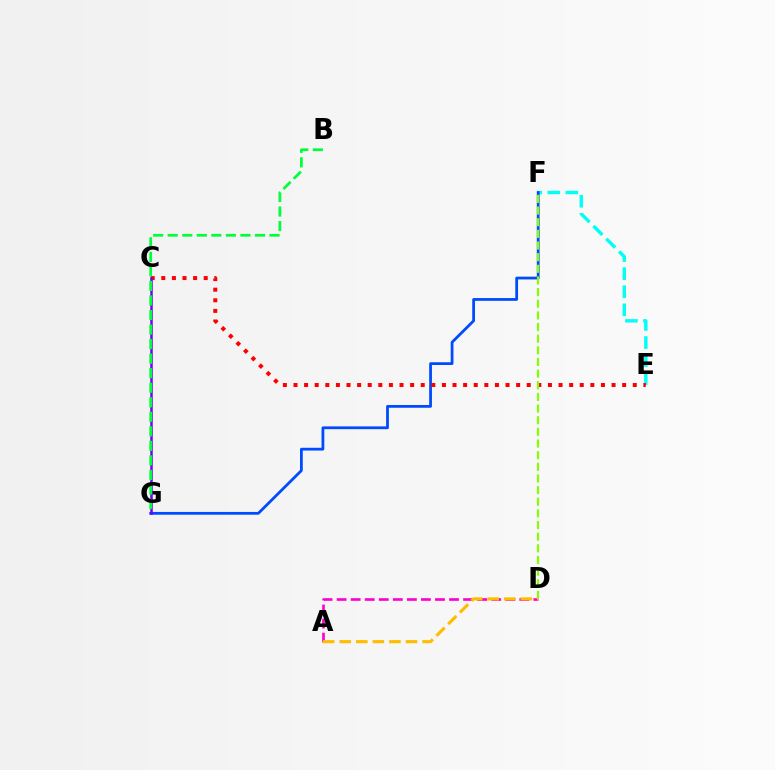{('E', 'F'): [{'color': '#00fff6', 'line_style': 'dashed', 'thickness': 2.46}], ('F', 'G'): [{'color': '#004bff', 'line_style': 'solid', 'thickness': 2.0}], ('C', 'E'): [{'color': '#ff0000', 'line_style': 'dotted', 'thickness': 2.88}], ('C', 'G'): [{'color': '#7200ff', 'line_style': 'solid', 'thickness': 1.82}], ('B', 'G'): [{'color': '#00ff39', 'line_style': 'dashed', 'thickness': 1.98}], ('A', 'D'): [{'color': '#ff00cf', 'line_style': 'dashed', 'thickness': 1.91}, {'color': '#ffbd00', 'line_style': 'dashed', 'thickness': 2.25}], ('D', 'F'): [{'color': '#84ff00', 'line_style': 'dashed', 'thickness': 1.58}]}